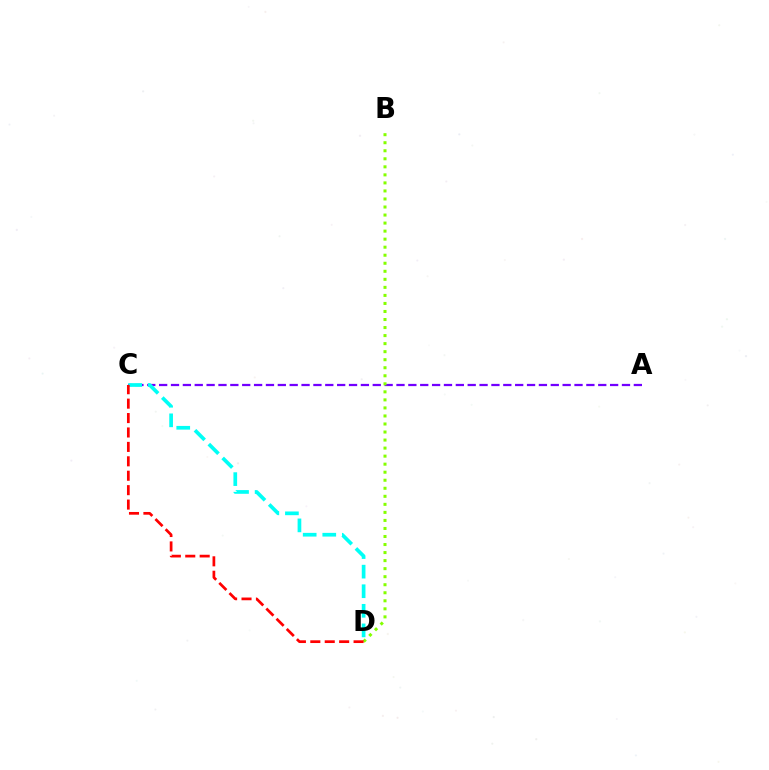{('A', 'C'): [{'color': '#7200ff', 'line_style': 'dashed', 'thickness': 1.61}], ('B', 'D'): [{'color': '#84ff00', 'line_style': 'dotted', 'thickness': 2.18}], ('C', 'D'): [{'color': '#00fff6', 'line_style': 'dashed', 'thickness': 2.66}, {'color': '#ff0000', 'line_style': 'dashed', 'thickness': 1.96}]}